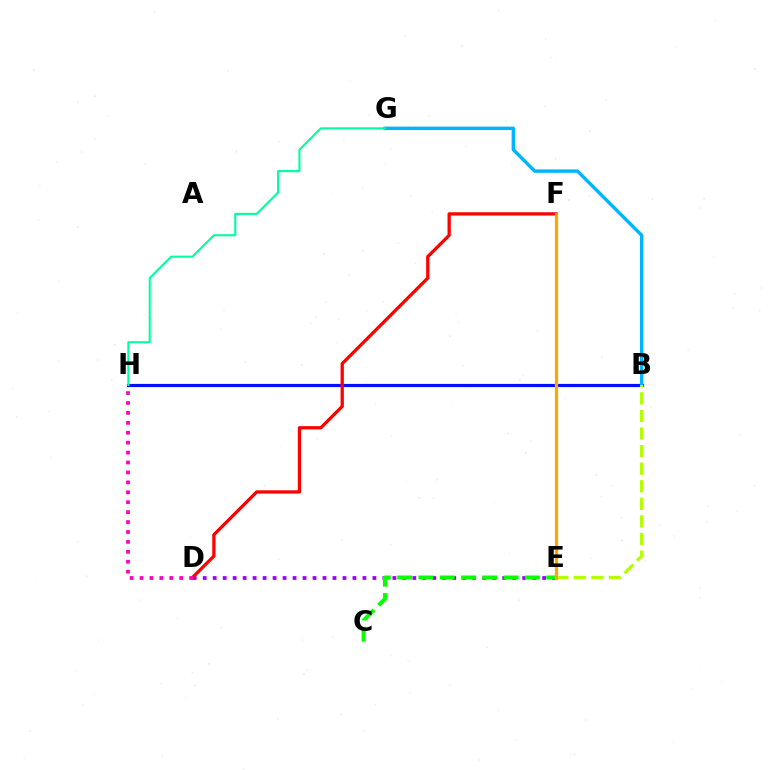{('D', 'E'): [{'color': '#9b00ff', 'line_style': 'dotted', 'thickness': 2.71}], ('C', 'E'): [{'color': '#08ff00', 'line_style': 'dashed', 'thickness': 2.89}], ('B', 'H'): [{'color': '#0010ff', 'line_style': 'solid', 'thickness': 2.28}], ('D', 'F'): [{'color': '#ff0000', 'line_style': 'solid', 'thickness': 2.36}], ('B', 'G'): [{'color': '#00b5ff', 'line_style': 'solid', 'thickness': 2.46}], ('D', 'H'): [{'color': '#ff00bd', 'line_style': 'dotted', 'thickness': 2.7}], ('B', 'E'): [{'color': '#b3ff00', 'line_style': 'dashed', 'thickness': 2.39}], ('G', 'H'): [{'color': '#00ff9d', 'line_style': 'solid', 'thickness': 1.5}], ('E', 'F'): [{'color': '#ffa500', 'line_style': 'solid', 'thickness': 2.31}]}